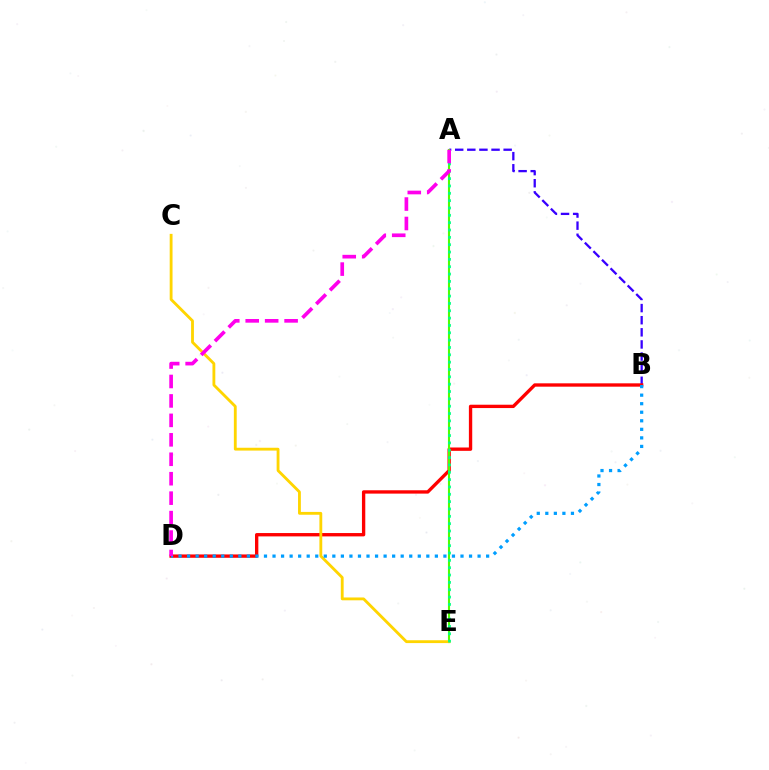{('A', 'B'): [{'color': '#3700ff', 'line_style': 'dashed', 'thickness': 1.65}], ('B', 'D'): [{'color': '#ff0000', 'line_style': 'solid', 'thickness': 2.41}, {'color': '#009eff', 'line_style': 'dotted', 'thickness': 2.32}], ('A', 'E'): [{'color': '#4fff00', 'line_style': 'solid', 'thickness': 1.51}, {'color': '#00ff86', 'line_style': 'dotted', 'thickness': 1.99}], ('C', 'E'): [{'color': '#ffd500', 'line_style': 'solid', 'thickness': 2.04}], ('A', 'D'): [{'color': '#ff00ed', 'line_style': 'dashed', 'thickness': 2.64}]}